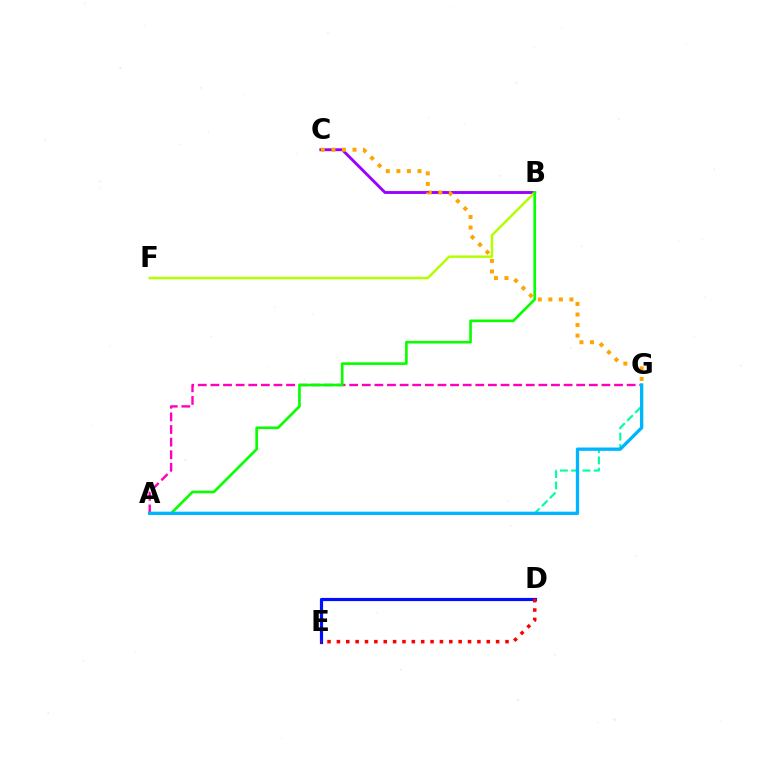{('A', 'G'): [{'color': '#ff00bd', 'line_style': 'dashed', 'thickness': 1.71}, {'color': '#00ff9d', 'line_style': 'dashed', 'thickness': 1.54}, {'color': '#00b5ff', 'line_style': 'solid', 'thickness': 2.38}], ('B', 'C'): [{'color': '#9b00ff', 'line_style': 'solid', 'thickness': 2.08}], ('B', 'F'): [{'color': '#b3ff00', 'line_style': 'solid', 'thickness': 1.77}], ('D', 'E'): [{'color': '#0010ff', 'line_style': 'solid', 'thickness': 2.29}, {'color': '#ff0000', 'line_style': 'dotted', 'thickness': 2.55}], ('A', 'B'): [{'color': '#08ff00', 'line_style': 'solid', 'thickness': 1.91}], ('C', 'G'): [{'color': '#ffa500', 'line_style': 'dotted', 'thickness': 2.87}]}